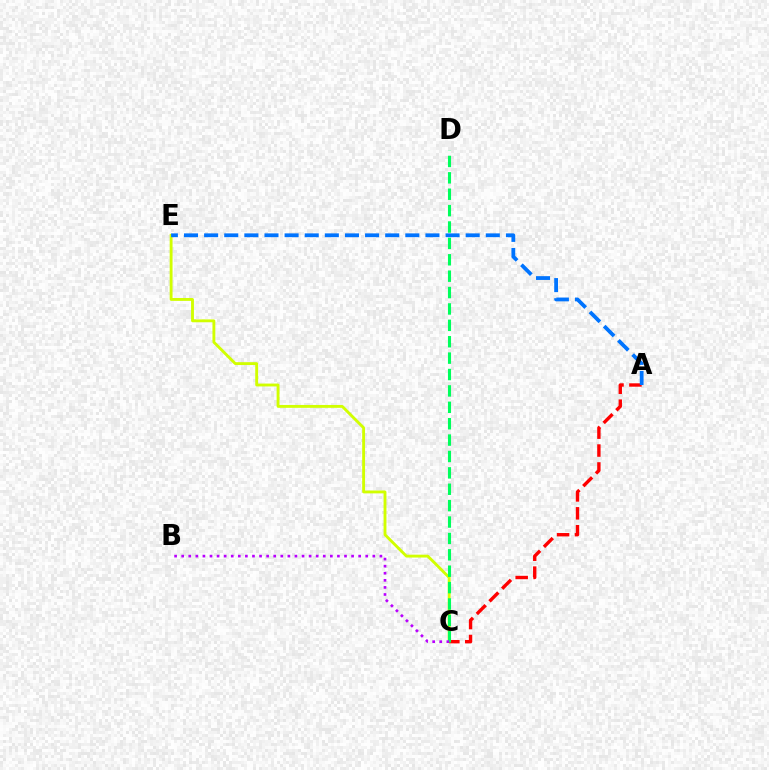{('C', 'E'): [{'color': '#d1ff00', 'line_style': 'solid', 'thickness': 2.06}], ('A', 'C'): [{'color': '#ff0000', 'line_style': 'dashed', 'thickness': 2.43}], ('C', 'D'): [{'color': '#00ff5c', 'line_style': 'dashed', 'thickness': 2.23}], ('B', 'C'): [{'color': '#b900ff', 'line_style': 'dotted', 'thickness': 1.92}], ('A', 'E'): [{'color': '#0074ff', 'line_style': 'dashed', 'thickness': 2.73}]}